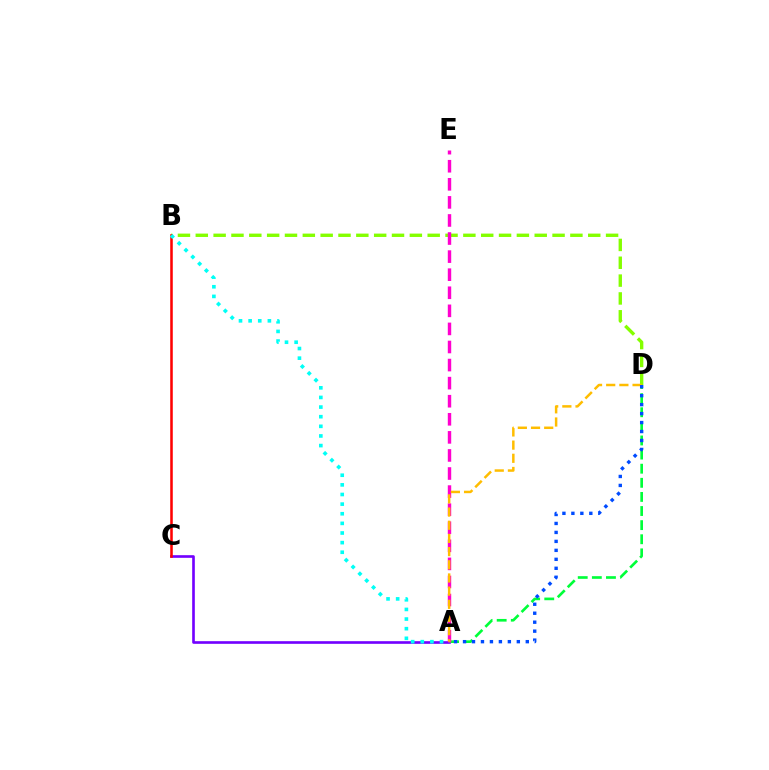{('A', 'C'): [{'color': '#7200ff', 'line_style': 'solid', 'thickness': 1.9}], ('B', 'D'): [{'color': '#84ff00', 'line_style': 'dashed', 'thickness': 2.42}], ('A', 'D'): [{'color': '#00ff39', 'line_style': 'dashed', 'thickness': 1.92}, {'color': '#ffbd00', 'line_style': 'dashed', 'thickness': 1.79}, {'color': '#004bff', 'line_style': 'dotted', 'thickness': 2.44}], ('B', 'C'): [{'color': '#ff0000', 'line_style': 'solid', 'thickness': 1.83}], ('A', 'E'): [{'color': '#ff00cf', 'line_style': 'dashed', 'thickness': 2.46}], ('A', 'B'): [{'color': '#00fff6', 'line_style': 'dotted', 'thickness': 2.62}]}